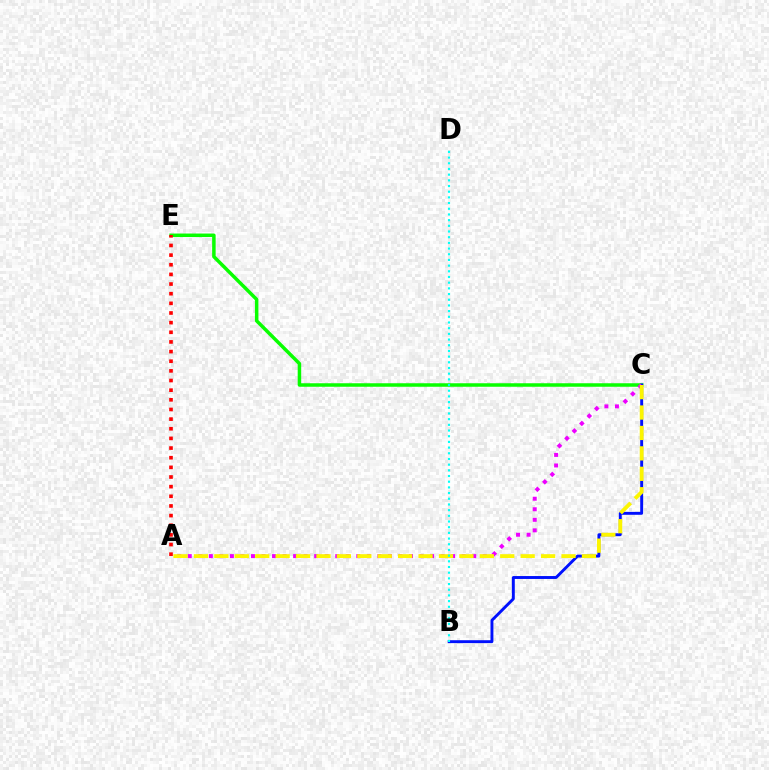{('C', 'E'): [{'color': '#08ff00', 'line_style': 'solid', 'thickness': 2.52}], ('B', 'C'): [{'color': '#0010ff', 'line_style': 'solid', 'thickness': 2.09}], ('A', 'C'): [{'color': '#ee00ff', 'line_style': 'dotted', 'thickness': 2.86}, {'color': '#fcf500', 'line_style': 'dashed', 'thickness': 2.77}], ('A', 'E'): [{'color': '#ff0000', 'line_style': 'dotted', 'thickness': 2.62}], ('B', 'D'): [{'color': '#00fff6', 'line_style': 'dotted', 'thickness': 1.54}]}